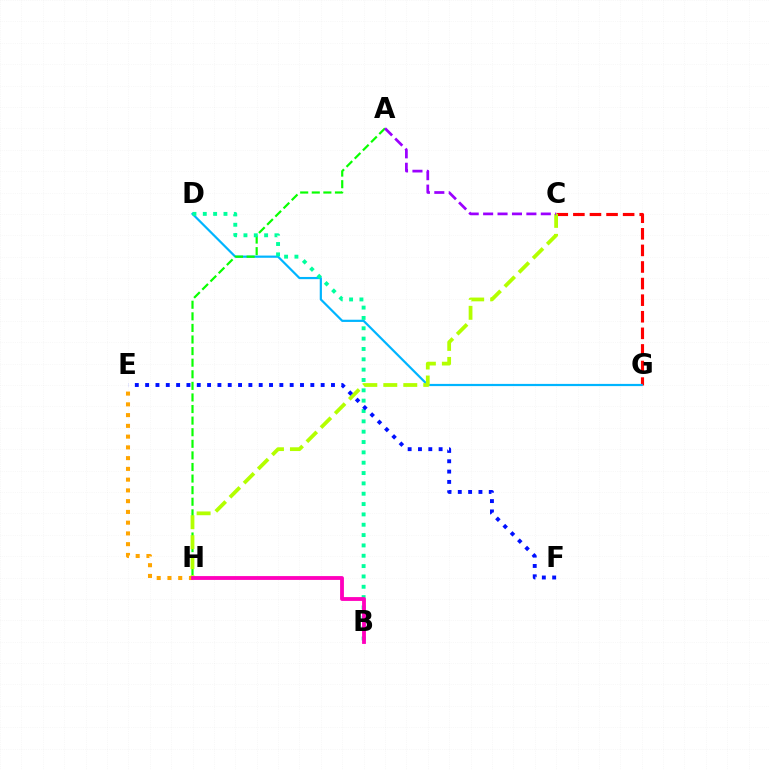{('C', 'G'): [{'color': '#ff0000', 'line_style': 'dashed', 'thickness': 2.25}], ('D', 'G'): [{'color': '#00b5ff', 'line_style': 'solid', 'thickness': 1.59}], ('A', 'H'): [{'color': '#08ff00', 'line_style': 'dashed', 'thickness': 1.57}], ('C', 'H'): [{'color': '#b3ff00', 'line_style': 'dashed', 'thickness': 2.72}], ('E', 'H'): [{'color': '#ffa500', 'line_style': 'dotted', 'thickness': 2.92}], ('B', 'D'): [{'color': '#00ff9d', 'line_style': 'dotted', 'thickness': 2.81}], ('B', 'H'): [{'color': '#ff00bd', 'line_style': 'solid', 'thickness': 2.75}], ('A', 'C'): [{'color': '#9b00ff', 'line_style': 'dashed', 'thickness': 1.96}], ('E', 'F'): [{'color': '#0010ff', 'line_style': 'dotted', 'thickness': 2.81}]}